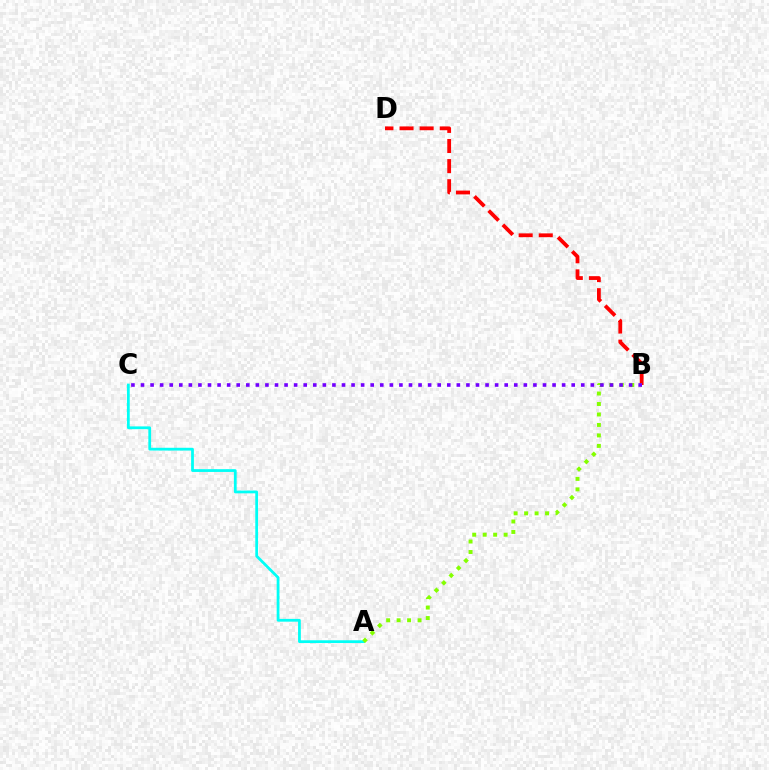{('B', 'D'): [{'color': '#ff0000', 'line_style': 'dashed', 'thickness': 2.73}], ('A', 'C'): [{'color': '#00fff6', 'line_style': 'solid', 'thickness': 2.0}], ('A', 'B'): [{'color': '#84ff00', 'line_style': 'dotted', 'thickness': 2.84}], ('B', 'C'): [{'color': '#7200ff', 'line_style': 'dotted', 'thickness': 2.6}]}